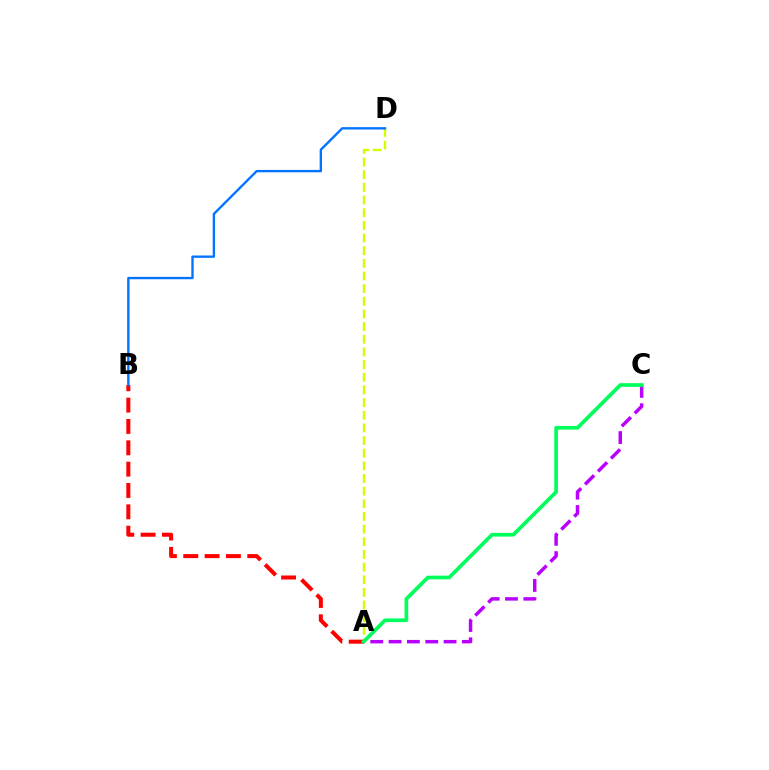{('A', 'B'): [{'color': '#ff0000', 'line_style': 'dashed', 'thickness': 2.9}], ('A', 'C'): [{'color': '#b900ff', 'line_style': 'dashed', 'thickness': 2.49}, {'color': '#00ff5c', 'line_style': 'solid', 'thickness': 2.65}], ('A', 'D'): [{'color': '#d1ff00', 'line_style': 'dashed', 'thickness': 1.72}], ('B', 'D'): [{'color': '#0074ff', 'line_style': 'solid', 'thickness': 1.7}]}